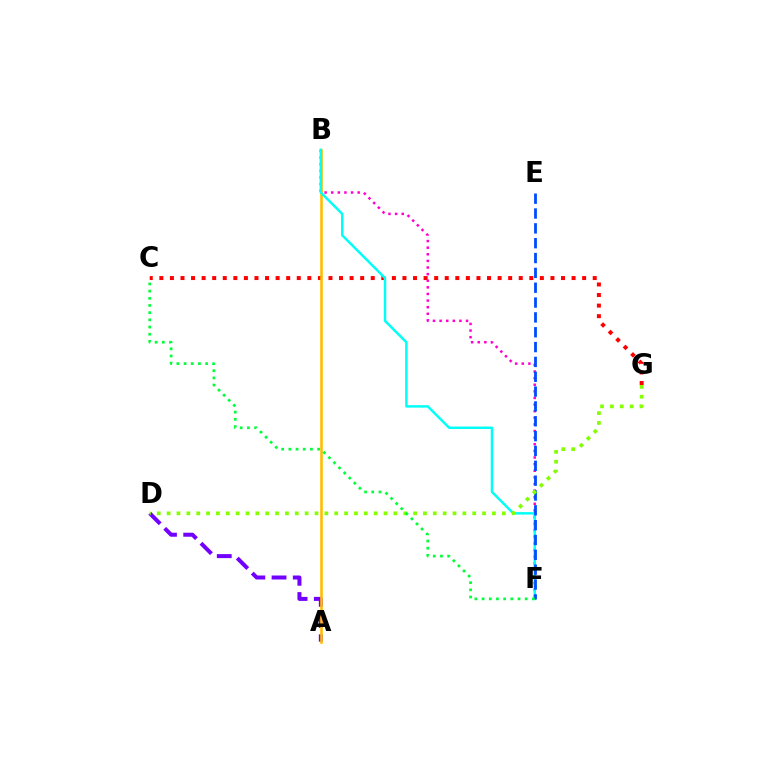{('C', 'G'): [{'color': '#ff0000', 'line_style': 'dotted', 'thickness': 2.87}], ('B', 'F'): [{'color': '#ff00cf', 'line_style': 'dotted', 'thickness': 1.8}, {'color': '#00fff6', 'line_style': 'solid', 'thickness': 1.77}], ('A', 'D'): [{'color': '#7200ff', 'line_style': 'dashed', 'thickness': 2.88}], ('A', 'B'): [{'color': '#ffbd00', 'line_style': 'solid', 'thickness': 1.87}], ('E', 'F'): [{'color': '#004bff', 'line_style': 'dashed', 'thickness': 2.02}], ('D', 'G'): [{'color': '#84ff00', 'line_style': 'dotted', 'thickness': 2.68}], ('C', 'F'): [{'color': '#00ff39', 'line_style': 'dotted', 'thickness': 1.95}]}